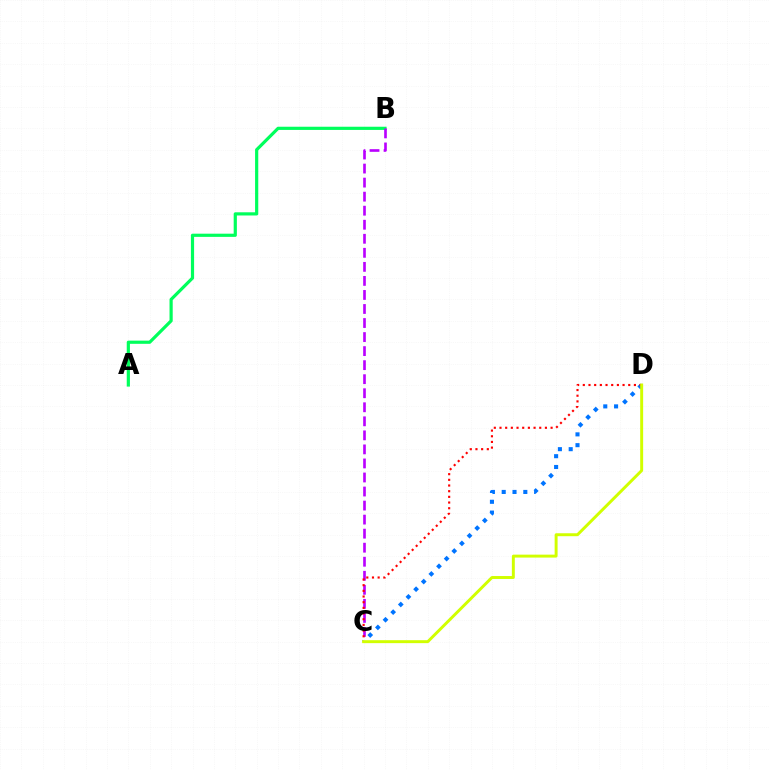{('C', 'D'): [{'color': '#0074ff', 'line_style': 'dotted', 'thickness': 2.94}, {'color': '#ff0000', 'line_style': 'dotted', 'thickness': 1.54}, {'color': '#d1ff00', 'line_style': 'solid', 'thickness': 2.12}], ('A', 'B'): [{'color': '#00ff5c', 'line_style': 'solid', 'thickness': 2.3}], ('B', 'C'): [{'color': '#b900ff', 'line_style': 'dashed', 'thickness': 1.91}]}